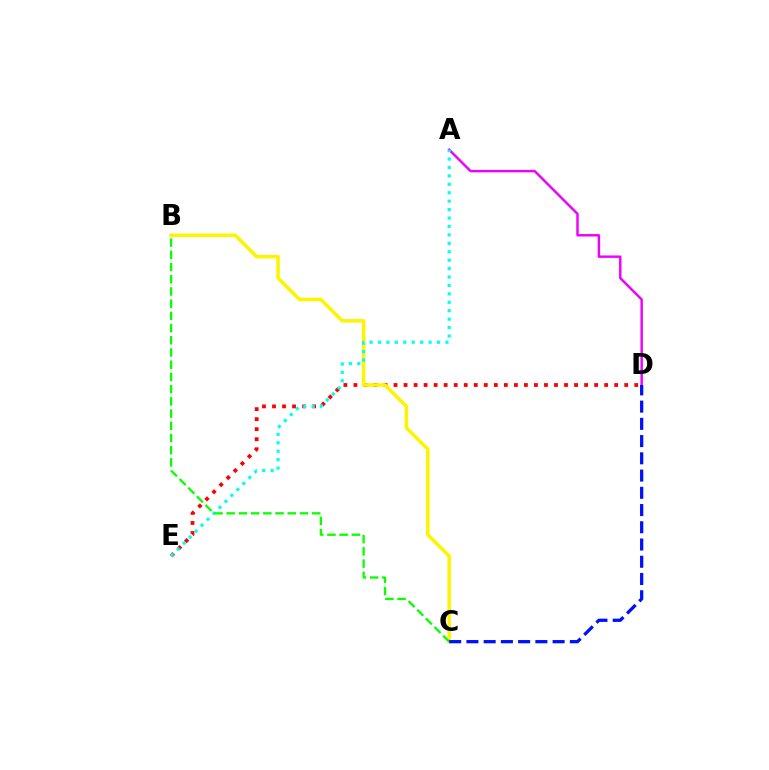{('D', 'E'): [{'color': '#ff0000', 'line_style': 'dotted', 'thickness': 2.73}], ('A', 'D'): [{'color': '#ee00ff', 'line_style': 'solid', 'thickness': 1.76}], ('B', 'C'): [{'color': '#fcf500', 'line_style': 'solid', 'thickness': 2.53}, {'color': '#08ff00', 'line_style': 'dashed', 'thickness': 1.66}], ('A', 'E'): [{'color': '#00fff6', 'line_style': 'dotted', 'thickness': 2.29}], ('C', 'D'): [{'color': '#0010ff', 'line_style': 'dashed', 'thickness': 2.34}]}